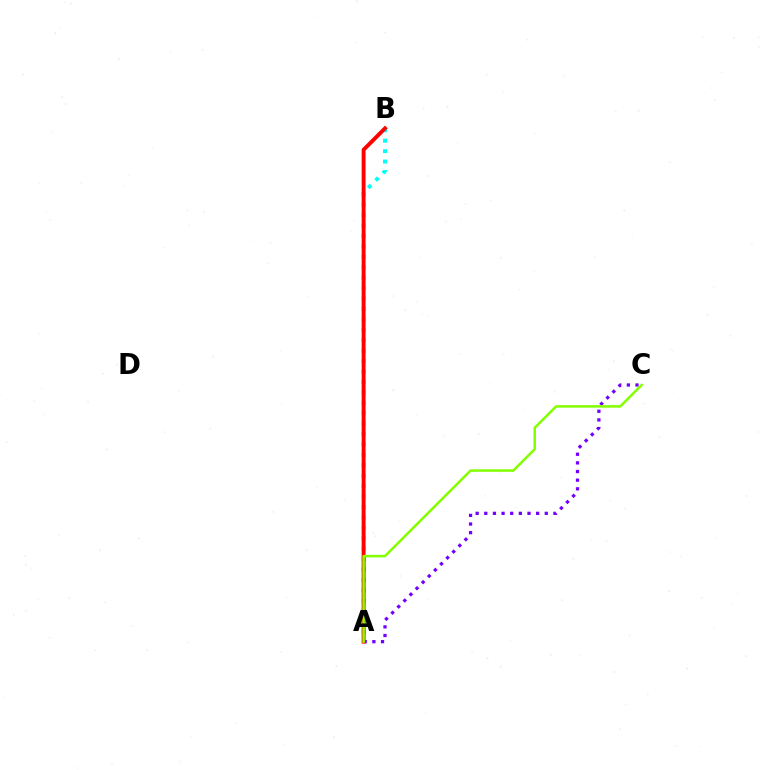{('A', 'C'): [{'color': '#7200ff', 'line_style': 'dotted', 'thickness': 2.35}, {'color': '#84ff00', 'line_style': 'solid', 'thickness': 1.81}], ('A', 'B'): [{'color': '#00fff6', 'line_style': 'dotted', 'thickness': 2.83}, {'color': '#ff0000', 'line_style': 'solid', 'thickness': 2.8}]}